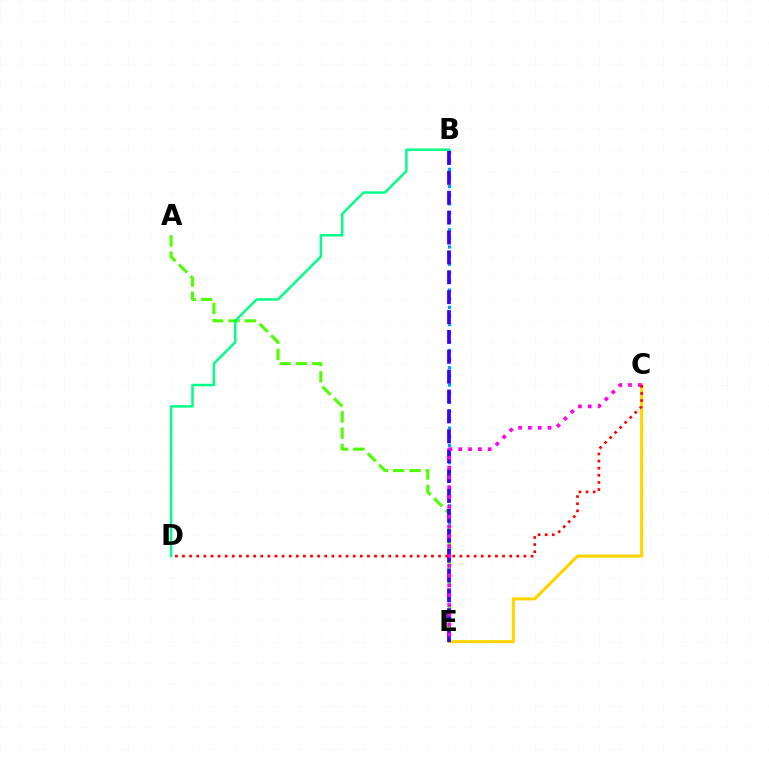{('C', 'E'): [{'color': '#ffd500', 'line_style': 'solid', 'thickness': 2.22}, {'color': '#ff00ed', 'line_style': 'dotted', 'thickness': 2.67}], ('B', 'E'): [{'color': '#009eff', 'line_style': 'dotted', 'thickness': 2.34}, {'color': '#3700ff', 'line_style': 'dashed', 'thickness': 2.7}], ('A', 'E'): [{'color': '#4fff00', 'line_style': 'dashed', 'thickness': 2.21}], ('B', 'D'): [{'color': '#00ff86', 'line_style': 'solid', 'thickness': 1.78}], ('C', 'D'): [{'color': '#ff0000', 'line_style': 'dotted', 'thickness': 1.93}]}